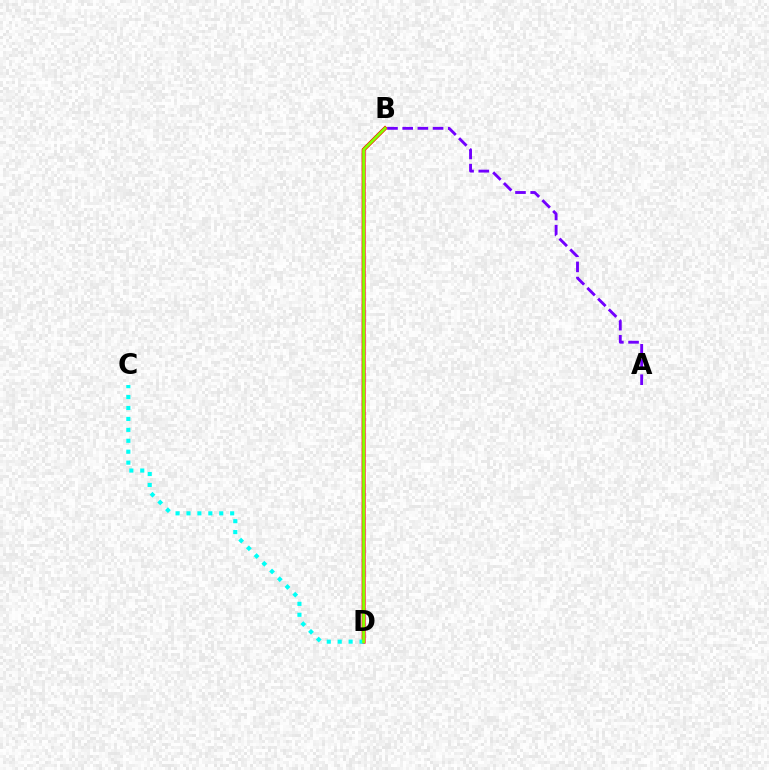{('B', 'D'): [{'color': '#ff0000', 'line_style': 'solid', 'thickness': 2.84}, {'color': '#84ff00', 'line_style': 'solid', 'thickness': 2.06}], ('C', 'D'): [{'color': '#00fff6', 'line_style': 'dotted', 'thickness': 2.97}], ('A', 'B'): [{'color': '#7200ff', 'line_style': 'dashed', 'thickness': 2.06}]}